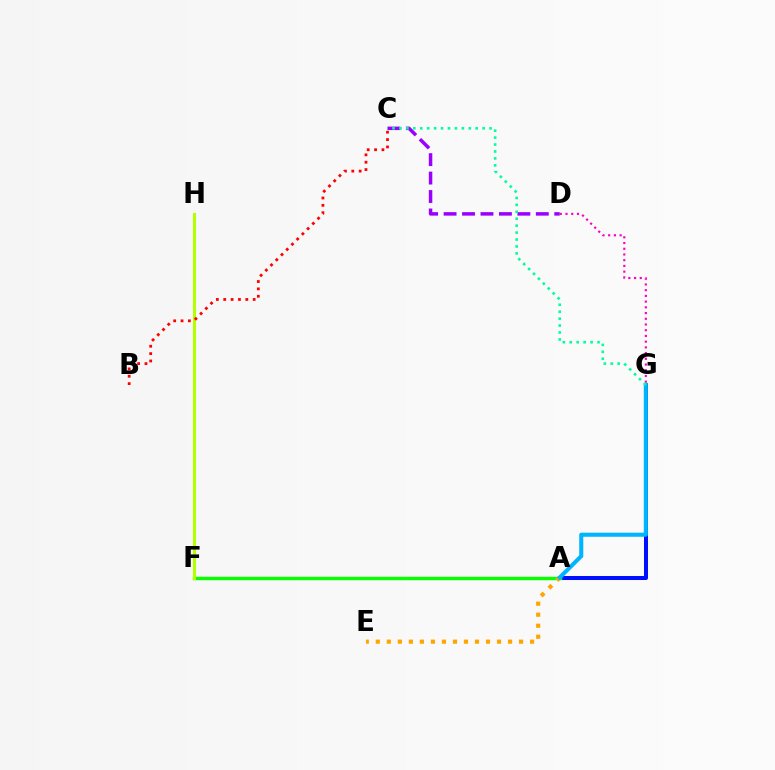{('A', 'G'): [{'color': '#0010ff', 'line_style': 'solid', 'thickness': 2.89}, {'color': '#00b5ff', 'line_style': 'solid', 'thickness': 2.93}], ('D', 'G'): [{'color': '#ff00bd', 'line_style': 'dotted', 'thickness': 1.55}], ('A', 'F'): [{'color': '#08ff00', 'line_style': 'solid', 'thickness': 2.45}], ('A', 'E'): [{'color': '#ffa500', 'line_style': 'dotted', 'thickness': 2.99}], ('C', 'D'): [{'color': '#9b00ff', 'line_style': 'dashed', 'thickness': 2.51}], ('C', 'G'): [{'color': '#00ff9d', 'line_style': 'dotted', 'thickness': 1.88}], ('F', 'H'): [{'color': '#b3ff00', 'line_style': 'solid', 'thickness': 2.2}], ('B', 'C'): [{'color': '#ff0000', 'line_style': 'dotted', 'thickness': 2.0}]}